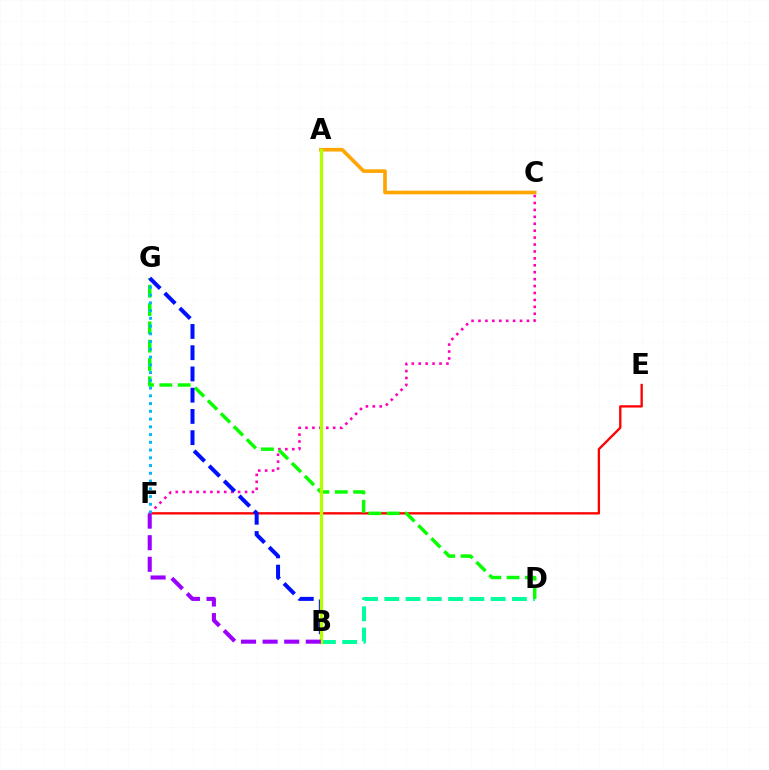{('E', 'F'): [{'color': '#ff0000', 'line_style': 'solid', 'thickness': 1.68}], ('C', 'F'): [{'color': '#ff00bd', 'line_style': 'dotted', 'thickness': 1.88}], ('B', 'D'): [{'color': '#00ff9d', 'line_style': 'dashed', 'thickness': 2.89}], ('D', 'G'): [{'color': '#08ff00', 'line_style': 'dashed', 'thickness': 2.49}], ('F', 'G'): [{'color': '#00b5ff', 'line_style': 'dotted', 'thickness': 2.11}], ('B', 'G'): [{'color': '#0010ff', 'line_style': 'dashed', 'thickness': 2.89}], ('A', 'C'): [{'color': '#ffa500', 'line_style': 'solid', 'thickness': 2.61}], ('A', 'B'): [{'color': '#b3ff00', 'line_style': 'solid', 'thickness': 2.39}], ('B', 'F'): [{'color': '#9b00ff', 'line_style': 'dashed', 'thickness': 2.93}]}